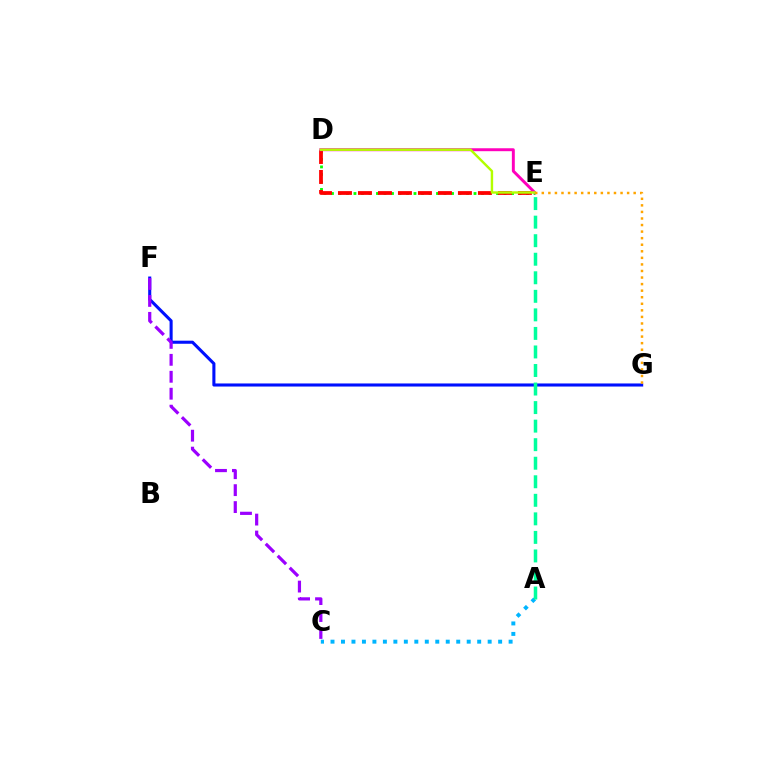{('A', 'C'): [{'color': '#00b5ff', 'line_style': 'dotted', 'thickness': 2.85}], ('F', 'G'): [{'color': '#0010ff', 'line_style': 'solid', 'thickness': 2.22}], ('D', 'E'): [{'color': '#08ff00', 'line_style': 'dotted', 'thickness': 2.04}, {'color': '#ff0000', 'line_style': 'dashed', 'thickness': 2.72}, {'color': '#ff00bd', 'line_style': 'solid', 'thickness': 2.11}, {'color': '#b3ff00', 'line_style': 'solid', 'thickness': 1.75}], ('C', 'F'): [{'color': '#9b00ff', 'line_style': 'dashed', 'thickness': 2.3}], ('A', 'E'): [{'color': '#00ff9d', 'line_style': 'dashed', 'thickness': 2.52}], ('E', 'G'): [{'color': '#ffa500', 'line_style': 'dotted', 'thickness': 1.78}]}